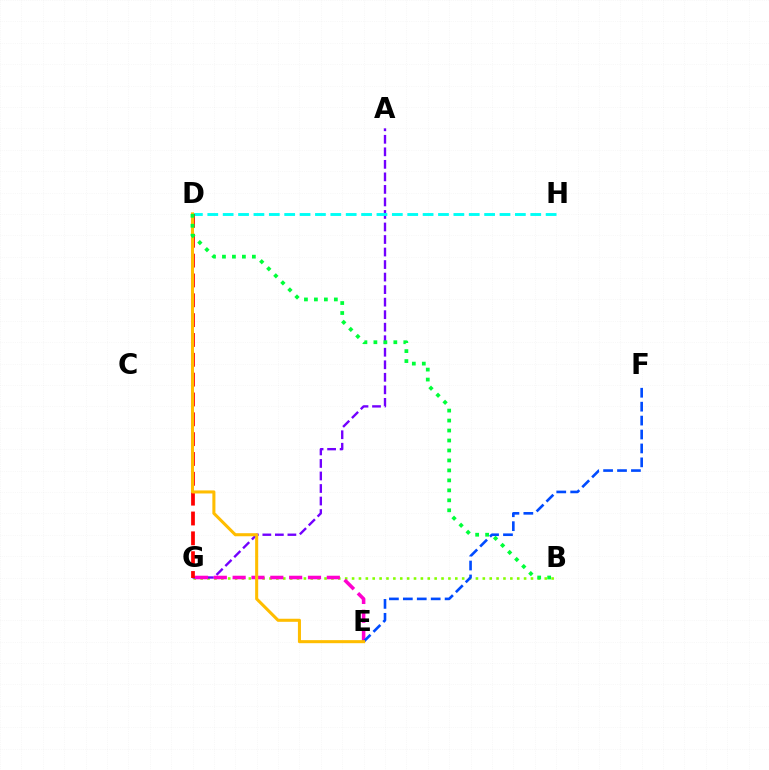{('B', 'G'): [{'color': '#84ff00', 'line_style': 'dotted', 'thickness': 1.87}], ('A', 'G'): [{'color': '#7200ff', 'line_style': 'dashed', 'thickness': 1.7}], ('E', 'G'): [{'color': '#ff00cf', 'line_style': 'dashed', 'thickness': 2.56}], ('D', 'H'): [{'color': '#00fff6', 'line_style': 'dashed', 'thickness': 2.09}], ('D', 'G'): [{'color': '#ff0000', 'line_style': 'dashed', 'thickness': 2.69}], ('E', 'F'): [{'color': '#004bff', 'line_style': 'dashed', 'thickness': 1.89}], ('D', 'E'): [{'color': '#ffbd00', 'line_style': 'solid', 'thickness': 2.2}], ('B', 'D'): [{'color': '#00ff39', 'line_style': 'dotted', 'thickness': 2.71}]}